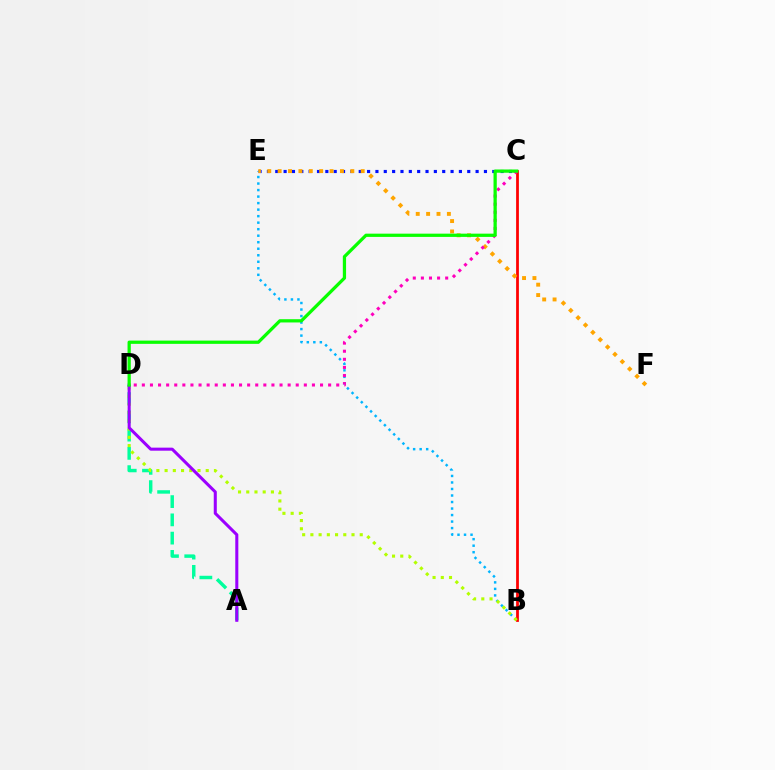{('B', 'E'): [{'color': '#00b5ff', 'line_style': 'dotted', 'thickness': 1.77}], ('B', 'C'): [{'color': '#ff0000', 'line_style': 'solid', 'thickness': 1.99}], ('A', 'D'): [{'color': '#00ff9d', 'line_style': 'dashed', 'thickness': 2.48}, {'color': '#9b00ff', 'line_style': 'solid', 'thickness': 2.19}], ('B', 'D'): [{'color': '#b3ff00', 'line_style': 'dotted', 'thickness': 2.23}], ('C', 'E'): [{'color': '#0010ff', 'line_style': 'dotted', 'thickness': 2.27}], ('E', 'F'): [{'color': '#ffa500', 'line_style': 'dotted', 'thickness': 2.82}], ('C', 'D'): [{'color': '#ff00bd', 'line_style': 'dotted', 'thickness': 2.2}, {'color': '#08ff00', 'line_style': 'solid', 'thickness': 2.34}]}